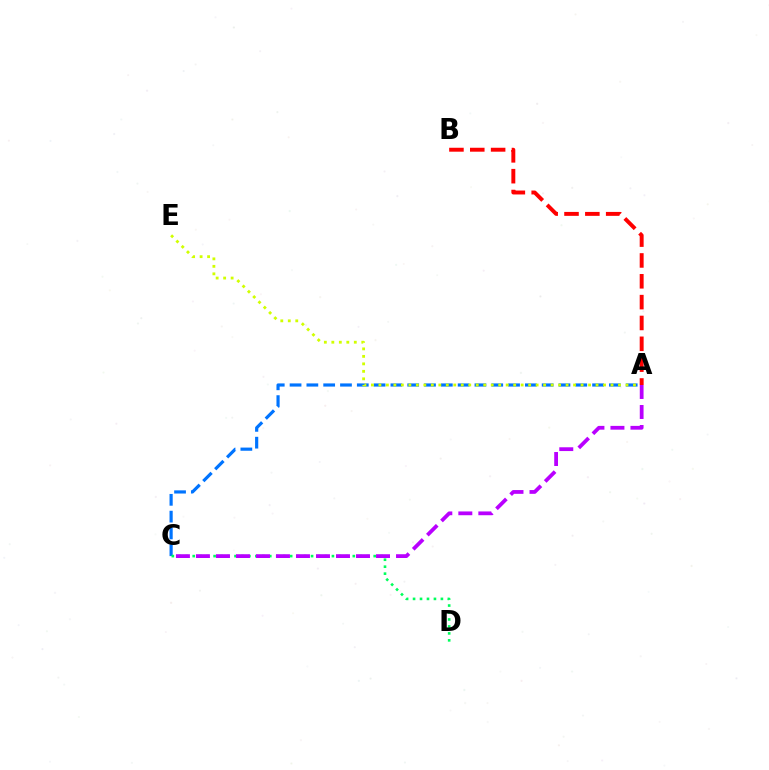{('A', 'C'): [{'color': '#0074ff', 'line_style': 'dashed', 'thickness': 2.28}, {'color': '#b900ff', 'line_style': 'dashed', 'thickness': 2.72}], ('A', 'E'): [{'color': '#d1ff00', 'line_style': 'dotted', 'thickness': 2.03}], ('C', 'D'): [{'color': '#00ff5c', 'line_style': 'dotted', 'thickness': 1.89}], ('A', 'B'): [{'color': '#ff0000', 'line_style': 'dashed', 'thickness': 2.83}]}